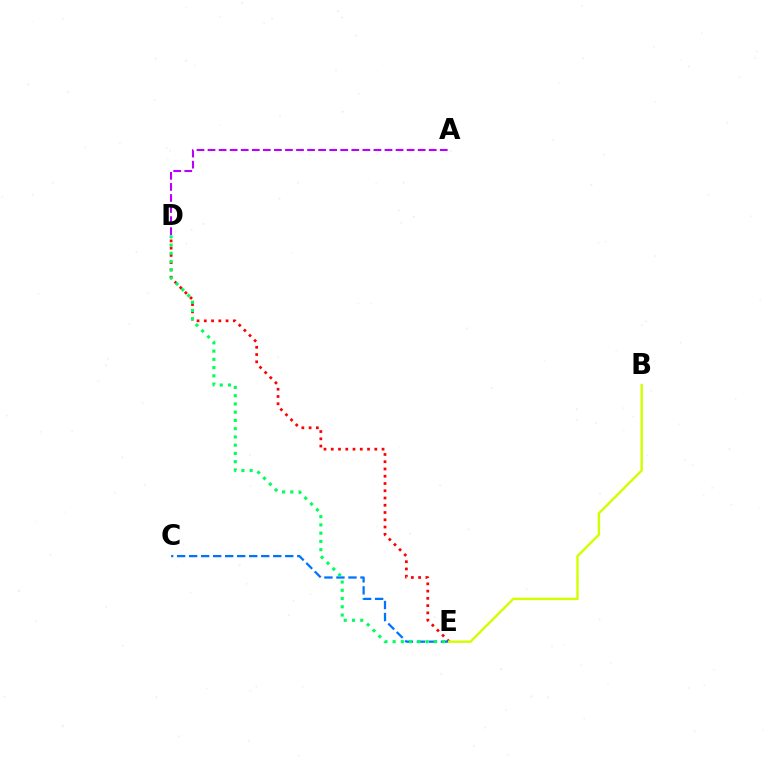{('A', 'D'): [{'color': '#b900ff', 'line_style': 'dashed', 'thickness': 1.5}], ('D', 'E'): [{'color': '#ff0000', 'line_style': 'dotted', 'thickness': 1.97}, {'color': '#00ff5c', 'line_style': 'dotted', 'thickness': 2.24}], ('C', 'E'): [{'color': '#0074ff', 'line_style': 'dashed', 'thickness': 1.63}], ('B', 'E'): [{'color': '#d1ff00', 'line_style': 'solid', 'thickness': 1.73}]}